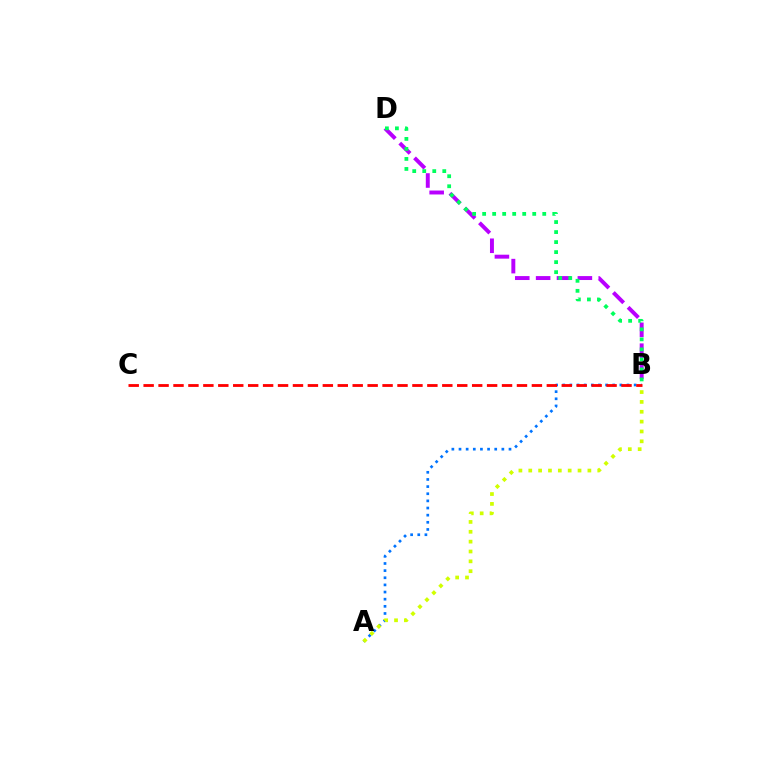{('A', 'B'): [{'color': '#0074ff', 'line_style': 'dotted', 'thickness': 1.94}, {'color': '#d1ff00', 'line_style': 'dotted', 'thickness': 2.68}], ('B', 'D'): [{'color': '#b900ff', 'line_style': 'dashed', 'thickness': 2.84}, {'color': '#00ff5c', 'line_style': 'dotted', 'thickness': 2.72}], ('B', 'C'): [{'color': '#ff0000', 'line_style': 'dashed', 'thickness': 2.03}]}